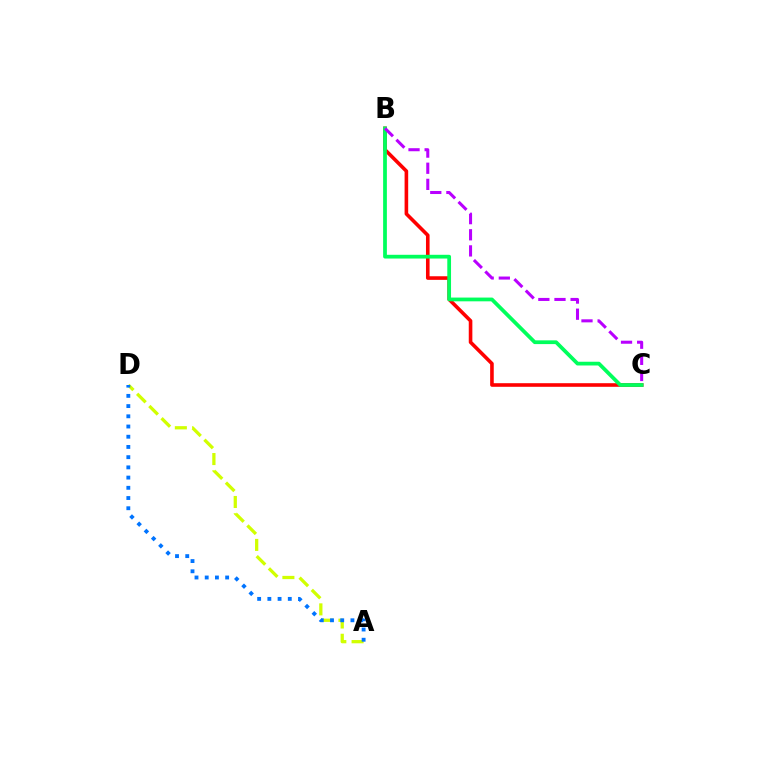{('A', 'D'): [{'color': '#d1ff00', 'line_style': 'dashed', 'thickness': 2.34}, {'color': '#0074ff', 'line_style': 'dotted', 'thickness': 2.78}], ('B', 'C'): [{'color': '#ff0000', 'line_style': 'solid', 'thickness': 2.59}, {'color': '#00ff5c', 'line_style': 'solid', 'thickness': 2.7}, {'color': '#b900ff', 'line_style': 'dashed', 'thickness': 2.19}]}